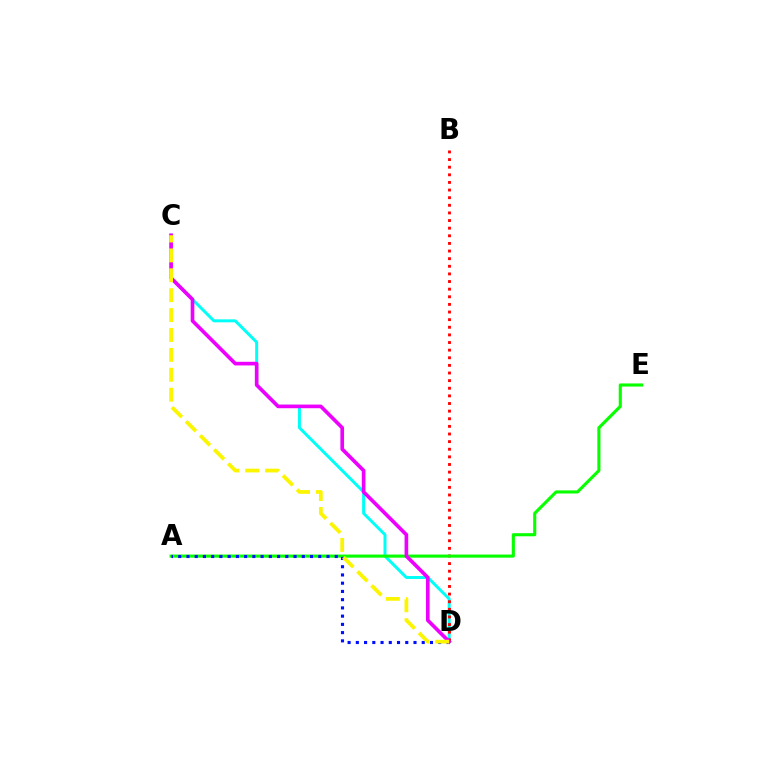{('C', 'D'): [{'color': '#00fff6', 'line_style': 'solid', 'thickness': 2.14}, {'color': '#ee00ff', 'line_style': 'solid', 'thickness': 2.63}, {'color': '#fcf500', 'line_style': 'dashed', 'thickness': 2.7}], ('B', 'D'): [{'color': '#ff0000', 'line_style': 'dotted', 'thickness': 2.07}], ('A', 'E'): [{'color': '#08ff00', 'line_style': 'solid', 'thickness': 2.24}], ('A', 'D'): [{'color': '#0010ff', 'line_style': 'dotted', 'thickness': 2.24}]}